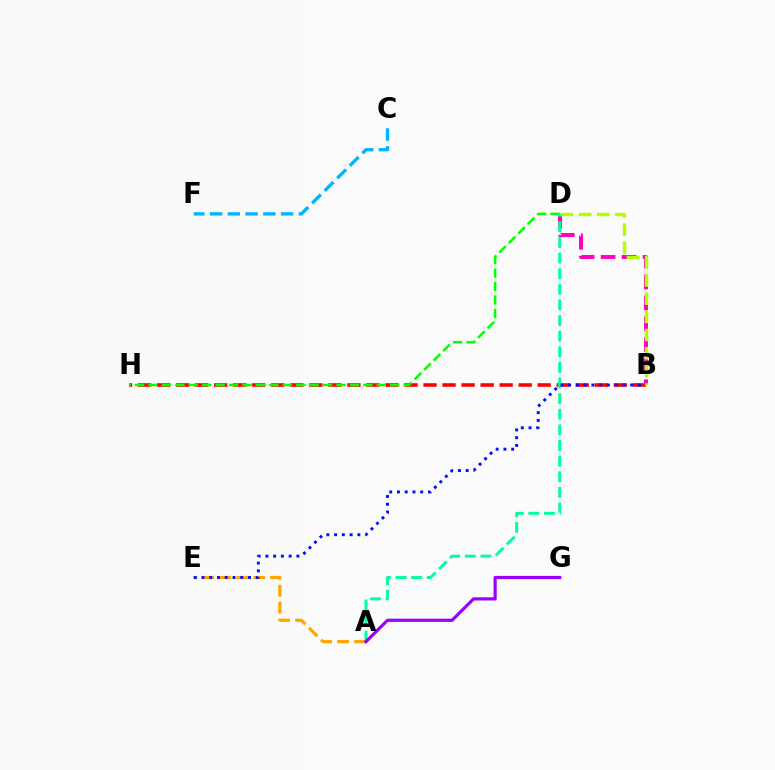{('C', 'F'): [{'color': '#00b5ff', 'line_style': 'dashed', 'thickness': 2.41}], ('A', 'E'): [{'color': '#ffa500', 'line_style': 'dashed', 'thickness': 2.3}], ('B', 'D'): [{'color': '#ff00bd', 'line_style': 'dashed', 'thickness': 2.85}, {'color': '#b3ff00', 'line_style': 'dashed', 'thickness': 2.47}], ('B', 'H'): [{'color': '#ff0000', 'line_style': 'dashed', 'thickness': 2.59}], ('D', 'H'): [{'color': '#08ff00', 'line_style': 'dashed', 'thickness': 1.82}], ('A', 'D'): [{'color': '#00ff9d', 'line_style': 'dashed', 'thickness': 2.12}], ('A', 'G'): [{'color': '#9b00ff', 'line_style': 'solid', 'thickness': 2.3}], ('B', 'E'): [{'color': '#0010ff', 'line_style': 'dotted', 'thickness': 2.11}]}